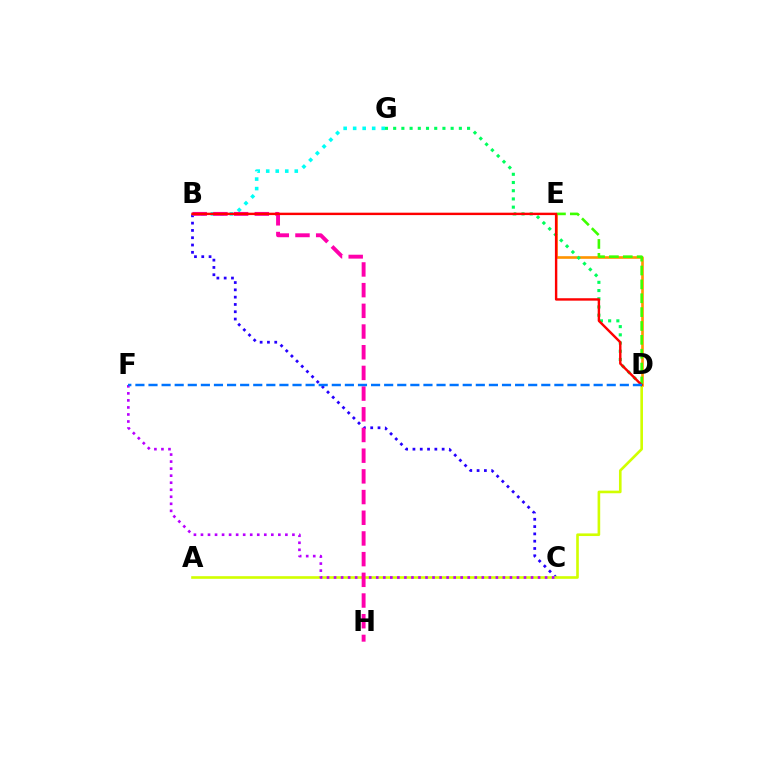{('D', 'E'): [{'color': '#ff9400', 'line_style': 'solid', 'thickness': 1.9}, {'color': '#3dff00', 'line_style': 'dashed', 'thickness': 1.88}], ('B', 'C'): [{'color': '#2500ff', 'line_style': 'dotted', 'thickness': 1.98}], ('B', 'G'): [{'color': '#00fff6', 'line_style': 'dotted', 'thickness': 2.58}], ('A', 'D'): [{'color': '#d1ff00', 'line_style': 'solid', 'thickness': 1.89}], ('C', 'F'): [{'color': '#b900ff', 'line_style': 'dotted', 'thickness': 1.91}], ('D', 'G'): [{'color': '#00ff5c', 'line_style': 'dotted', 'thickness': 2.23}], ('B', 'H'): [{'color': '#ff00ac', 'line_style': 'dashed', 'thickness': 2.81}], ('B', 'D'): [{'color': '#ff0000', 'line_style': 'solid', 'thickness': 1.74}], ('D', 'F'): [{'color': '#0074ff', 'line_style': 'dashed', 'thickness': 1.78}]}